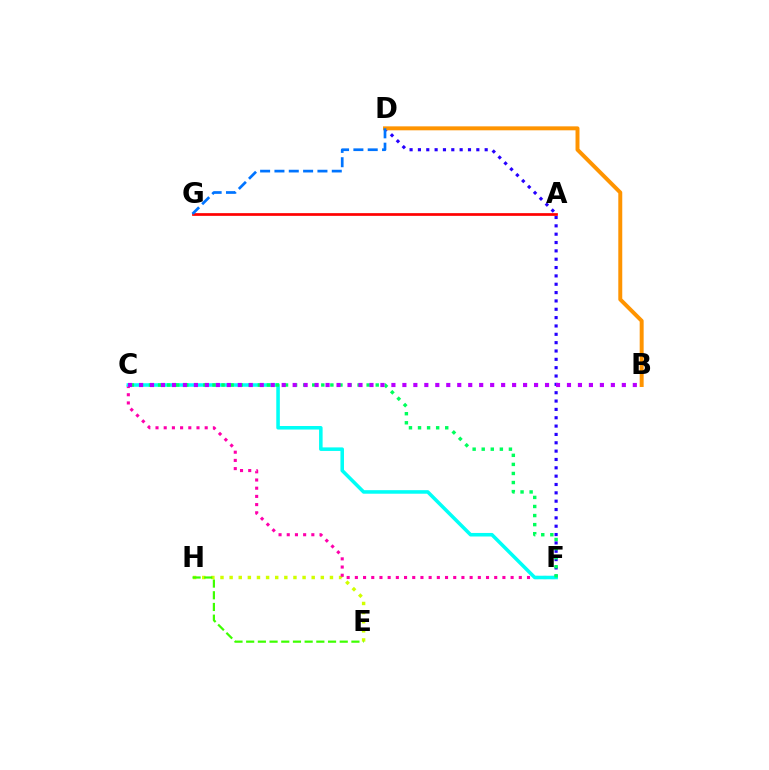{('D', 'F'): [{'color': '#2500ff', 'line_style': 'dotted', 'thickness': 2.27}], ('E', 'H'): [{'color': '#d1ff00', 'line_style': 'dotted', 'thickness': 2.48}, {'color': '#3dff00', 'line_style': 'dashed', 'thickness': 1.59}], ('A', 'G'): [{'color': '#ff0000', 'line_style': 'solid', 'thickness': 1.95}], ('B', 'D'): [{'color': '#ff9400', 'line_style': 'solid', 'thickness': 2.85}], ('D', 'G'): [{'color': '#0074ff', 'line_style': 'dashed', 'thickness': 1.95}], ('C', 'F'): [{'color': '#ff00ac', 'line_style': 'dotted', 'thickness': 2.23}, {'color': '#00fff6', 'line_style': 'solid', 'thickness': 2.55}, {'color': '#00ff5c', 'line_style': 'dotted', 'thickness': 2.46}], ('B', 'C'): [{'color': '#b900ff', 'line_style': 'dotted', 'thickness': 2.98}]}